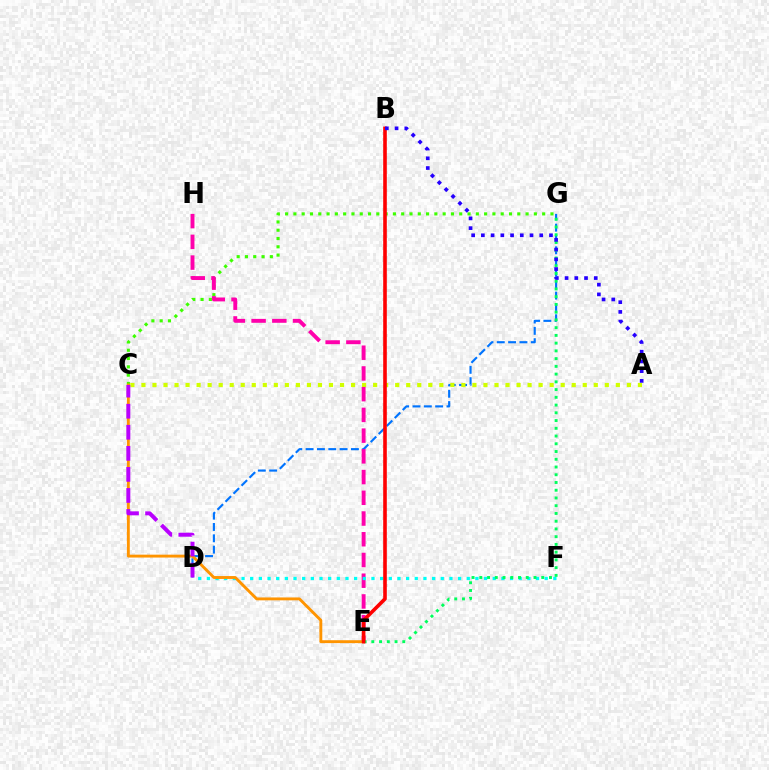{('D', 'G'): [{'color': '#0074ff', 'line_style': 'dashed', 'thickness': 1.54}], ('C', 'G'): [{'color': '#3dff00', 'line_style': 'dotted', 'thickness': 2.25}], ('A', 'C'): [{'color': '#d1ff00', 'line_style': 'dotted', 'thickness': 3.0}], ('E', 'H'): [{'color': '#ff00ac', 'line_style': 'dashed', 'thickness': 2.82}], ('D', 'F'): [{'color': '#00fff6', 'line_style': 'dotted', 'thickness': 2.35}], ('C', 'E'): [{'color': '#ff9400', 'line_style': 'solid', 'thickness': 2.08}], ('C', 'D'): [{'color': '#b900ff', 'line_style': 'dashed', 'thickness': 2.86}], ('E', 'G'): [{'color': '#00ff5c', 'line_style': 'dotted', 'thickness': 2.1}], ('B', 'E'): [{'color': '#ff0000', 'line_style': 'solid', 'thickness': 2.6}], ('A', 'B'): [{'color': '#2500ff', 'line_style': 'dotted', 'thickness': 2.64}]}